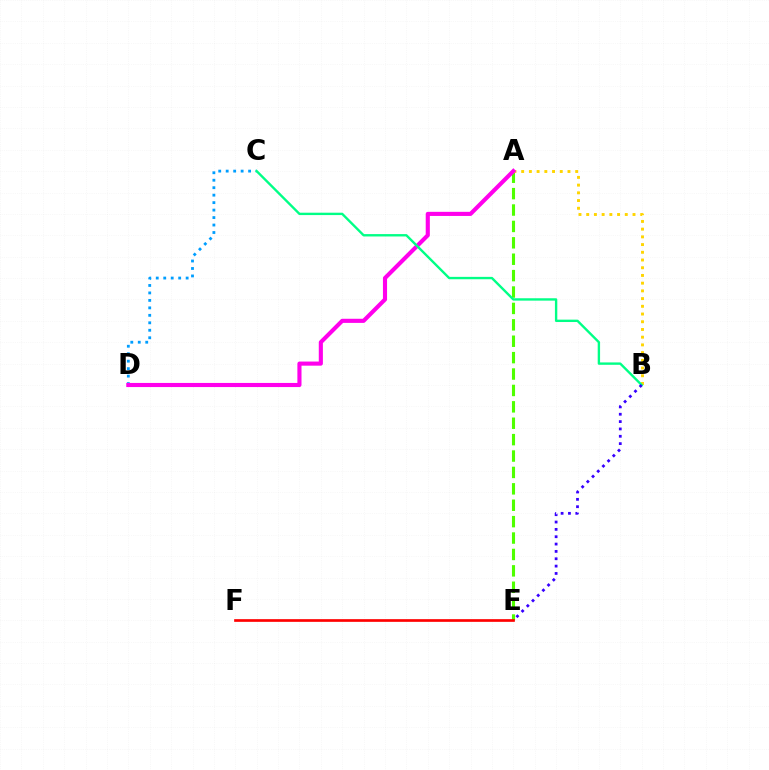{('C', 'D'): [{'color': '#009eff', 'line_style': 'dotted', 'thickness': 2.03}], ('A', 'E'): [{'color': '#4fff00', 'line_style': 'dashed', 'thickness': 2.23}], ('A', 'B'): [{'color': '#ffd500', 'line_style': 'dotted', 'thickness': 2.1}], ('A', 'D'): [{'color': '#ff00ed', 'line_style': 'solid', 'thickness': 2.96}], ('B', 'C'): [{'color': '#00ff86', 'line_style': 'solid', 'thickness': 1.71}], ('E', 'F'): [{'color': '#ff0000', 'line_style': 'solid', 'thickness': 1.93}], ('B', 'E'): [{'color': '#3700ff', 'line_style': 'dotted', 'thickness': 2.0}]}